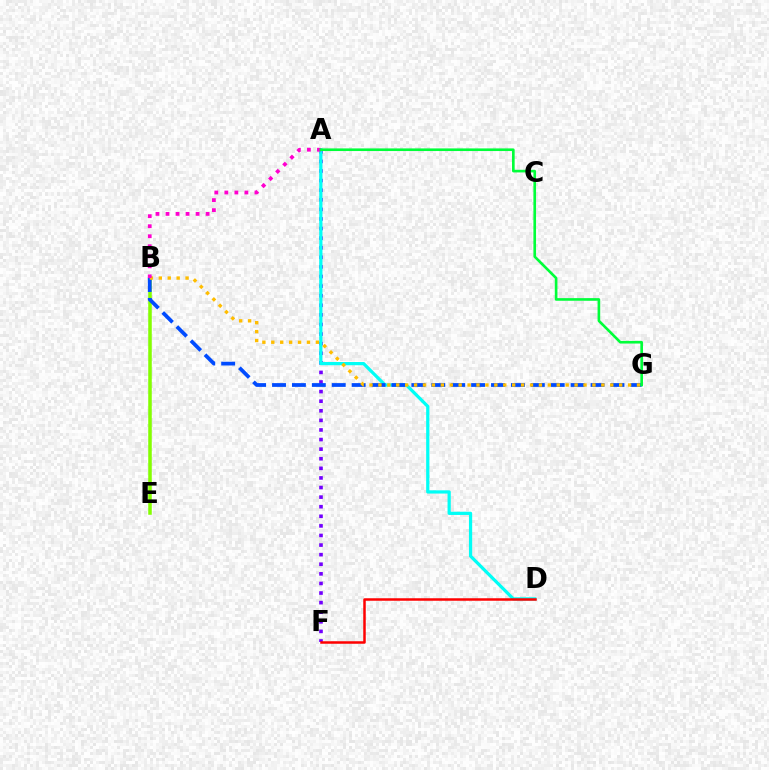{('A', 'F'): [{'color': '#7200ff', 'line_style': 'dotted', 'thickness': 2.61}], ('B', 'E'): [{'color': '#84ff00', 'line_style': 'solid', 'thickness': 2.54}], ('A', 'D'): [{'color': '#00fff6', 'line_style': 'solid', 'thickness': 2.33}], ('B', 'G'): [{'color': '#004bff', 'line_style': 'dashed', 'thickness': 2.7}, {'color': '#ffbd00', 'line_style': 'dotted', 'thickness': 2.42}], ('A', 'B'): [{'color': '#ff00cf', 'line_style': 'dotted', 'thickness': 2.72}], ('D', 'F'): [{'color': '#ff0000', 'line_style': 'solid', 'thickness': 1.8}], ('A', 'G'): [{'color': '#00ff39', 'line_style': 'solid', 'thickness': 1.9}]}